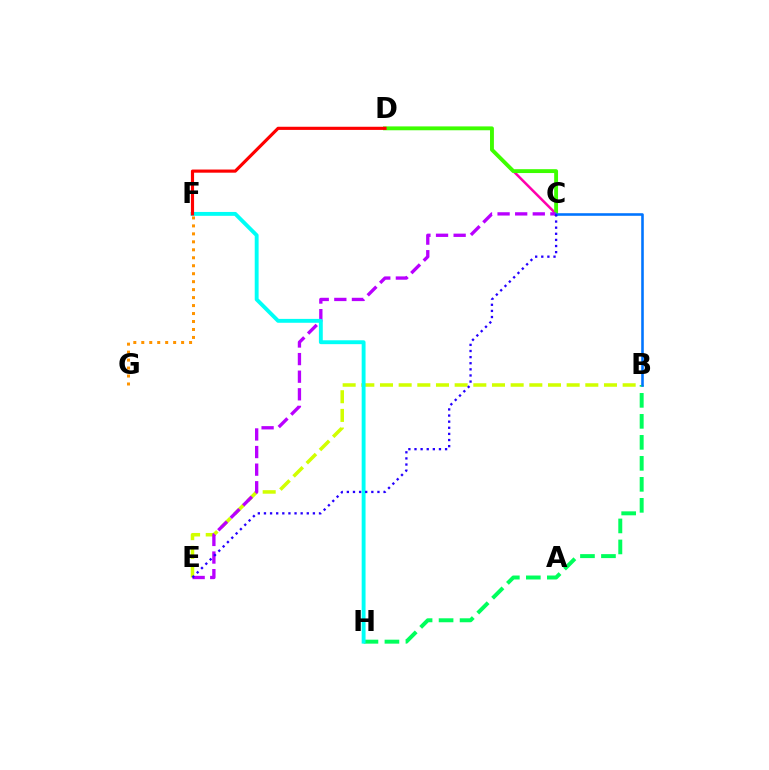{('B', 'H'): [{'color': '#00ff5c', 'line_style': 'dashed', 'thickness': 2.85}], ('C', 'D'): [{'color': '#ff00ac', 'line_style': 'solid', 'thickness': 1.8}, {'color': '#3dff00', 'line_style': 'solid', 'thickness': 2.78}], ('B', 'E'): [{'color': '#d1ff00', 'line_style': 'dashed', 'thickness': 2.54}], ('F', 'G'): [{'color': '#ff9400', 'line_style': 'dotted', 'thickness': 2.16}], ('C', 'E'): [{'color': '#b900ff', 'line_style': 'dashed', 'thickness': 2.39}, {'color': '#2500ff', 'line_style': 'dotted', 'thickness': 1.66}], ('F', 'H'): [{'color': '#00fff6', 'line_style': 'solid', 'thickness': 2.79}], ('B', 'C'): [{'color': '#0074ff', 'line_style': 'solid', 'thickness': 1.86}], ('D', 'F'): [{'color': '#ff0000', 'line_style': 'solid', 'thickness': 2.27}]}